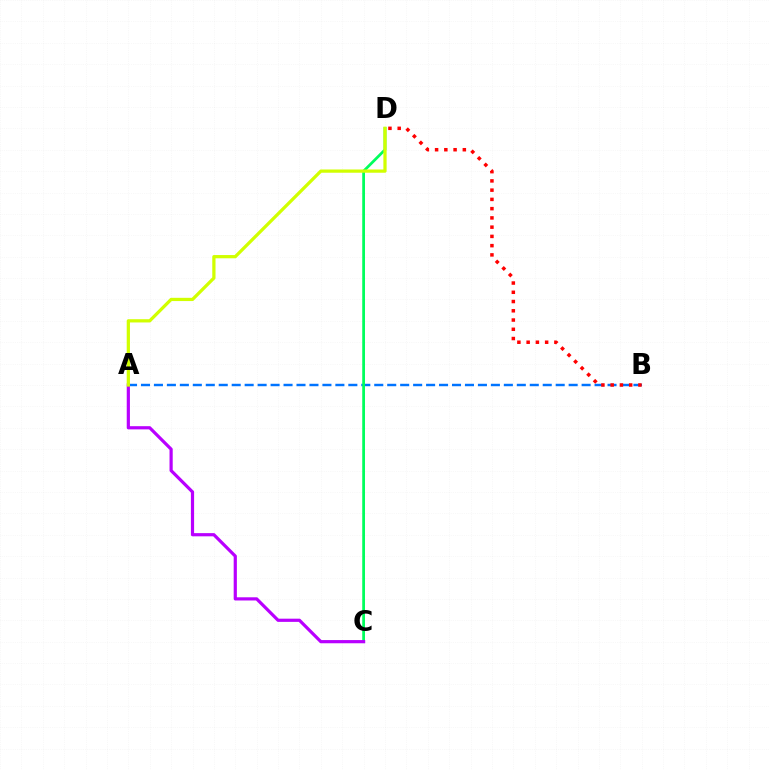{('A', 'B'): [{'color': '#0074ff', 'line_style': 'dashed', 'thickness': 1.76}], ('C', 'D'): [{'color': '#00ff5c', 'line_style': 'solid', 'thickness': 1.98}], ('A', 'C'): [{'color': '#b900ff', 'line_style': 'solid', 'thickness': 2.3}], ('A', 'D'): [{'color': '#d1ff00', 'line_style': 'solid', 'thickness': 2.34}], ('B', 'D'): [{'color': '#ff0000', 'line_style': 'dotted', 'thickness': 2.51}]}